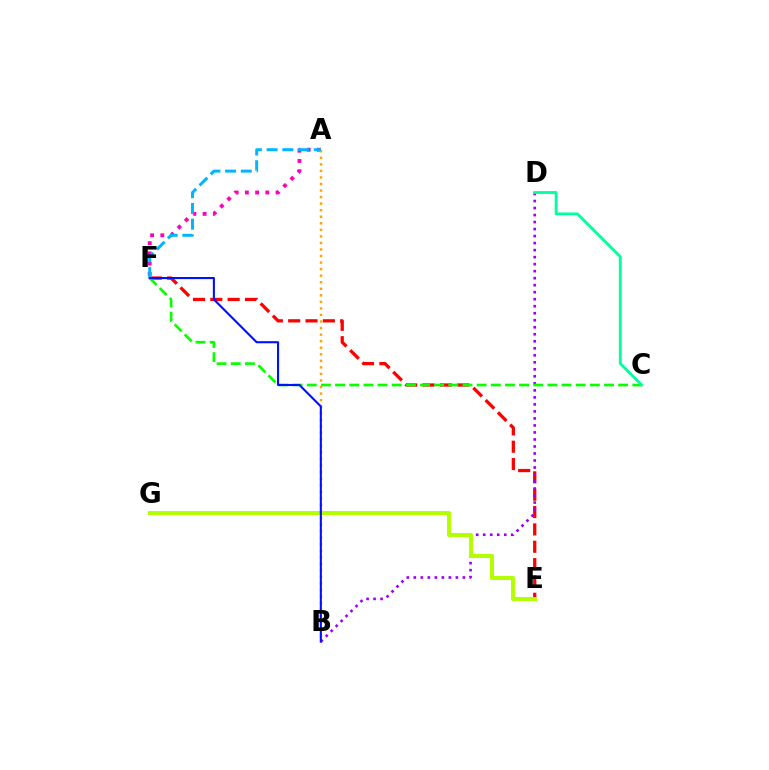{('A', 'F'): [{'color': '#ff00bd', 'line_style': 'dotted', 'thickness': 2.78}, {'color': '#00b5ff', 'line_style': 'dashed', 'thickness': 2.14}], ('E', 'F'): [{'color': '#ff0000', 'line_style': 'dashed', 'thickness': 2.36}], ('B', 'D'): [{'color': '#9b00ff', 'line_style': 'dotted', 'thickness': 1.91}], ('A', 'B'): [{'color': '#ffa500', 'line_style': 'dotted', 'thickness': 1.78}], ('C', 'F'): [{'color': '#08ff00', 'line_style': 'dashed', 'thickness': 1.92}], ('C', 'D'): [{'color': '#00ff9d', 'line_style': 'solid', 'thickness': 2.03}], ('E', 'G'): [{'color': '#b3ff00', 'line_style': 'solid', 'thickness': 2.89}], ('B', 'F'): [{'color': '#0010ff', 'line_style': 'solid', 'thickness': 1.51}]}